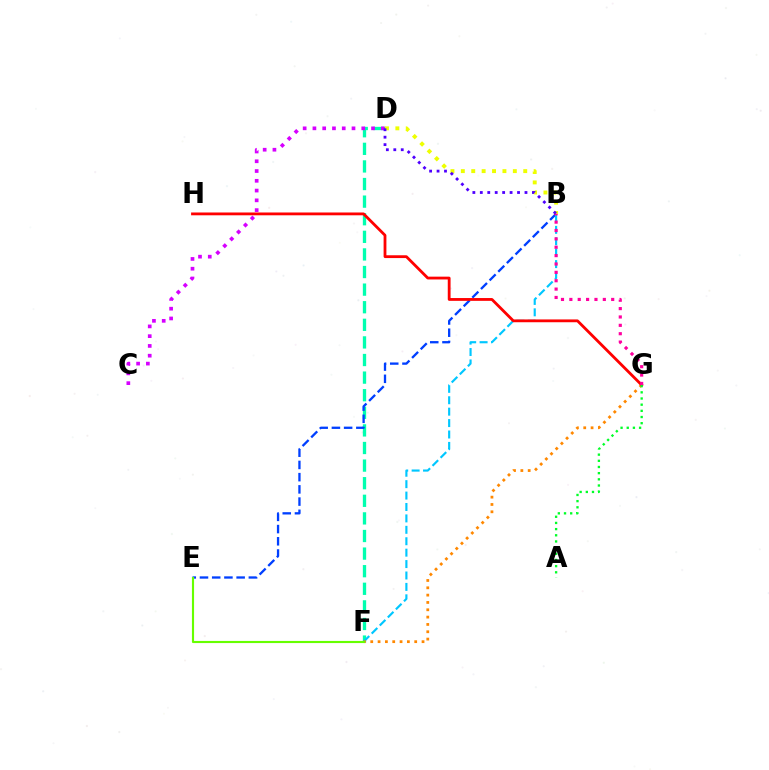{('D', 'F'): [{'color': '#00ffaf', 'line_style': 'dashed', 'thickness': 2.39}], ('B', 'E'): [{'color': '#003fff', 'line_style': 'dashed', 'thickness': 1.66}], ('B', 'F'): [{'color': '#00c7ff', 'line_style': 'dashed', 'thickness': 1.55}], ('C', 'D'): [{'color': '#d600ff', 'line_style': 'dotted', 'thickness': 2.65}], ('F', 'G'): [{'color': '#ff8800', 'line_style': 'dotted', 'thickness': 1.99}], ('B', 'D'): [{'color': '#eeff00', 'line_style': 'dotted', 'thickness': 2.83}, {'color': '#4f00ff', 'line_style': 'dotted', 'thickness': 2.02}], ('G', 'H'): [{'color': '#ff0000', 'line_style': 'solid', 'thickness': 2.02}], ('A', 'G'): [{'color': '#00ff27', 'line_style': 'dotted', 'thickness': 1.68}], ('B', 'G'): [{'color': '#ff00a0', 'line_style': 'dotted', 'thickness': 2.27}], ('E', 'F'): [{'color': '#66ff00', 'line_style': 'solid', 'thickness': 1.54}]}